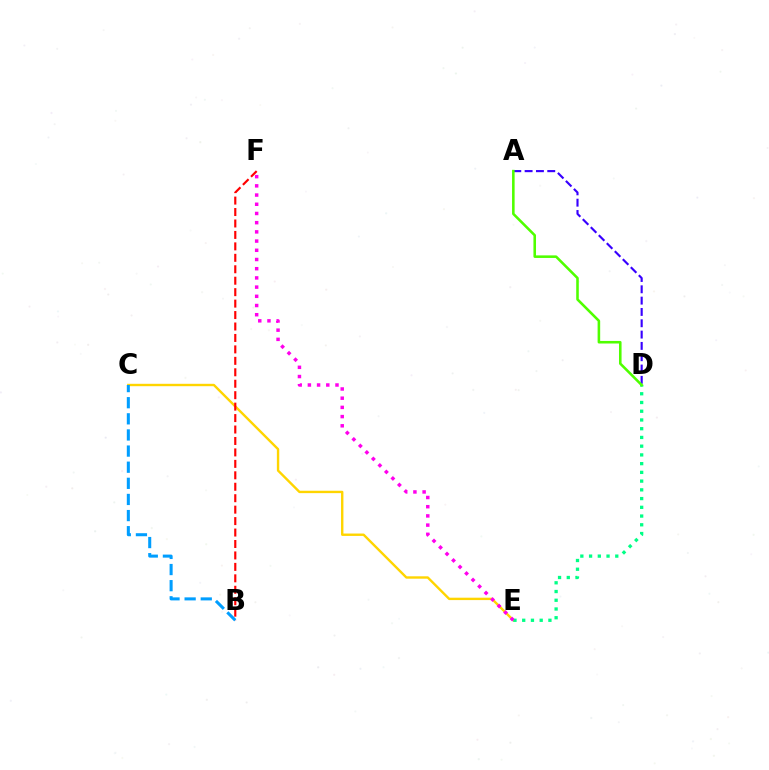{('A', 'D'): [{'color': '#3700ff', 'line_style': 'dashed', 'thickness': 1.54}, {'color': '#4fff00', 'line_style': 'solid', 'thickness': 1.85}], ('C', 'E'): [{'color': '#ffd500', 'line_style': 'solid', 'thickness': 1.72}], ('B', 'F'): [{'color': '#ff0000', 'line_style': 'dashed', 'thickness': 1.56}], ('D', 'E'): [{'color': '#00ff86', 'line_style': 'dotted', 'thickness': 2.37}], ('B', 'C'): [{'color': '#009eff', 'line_style': 'dashed', 'thickness': 2.19}], ('E', 'F'): [{'color': '#ff00ed', 'line_style': 'dotted', 'thickness': 2.5}]}